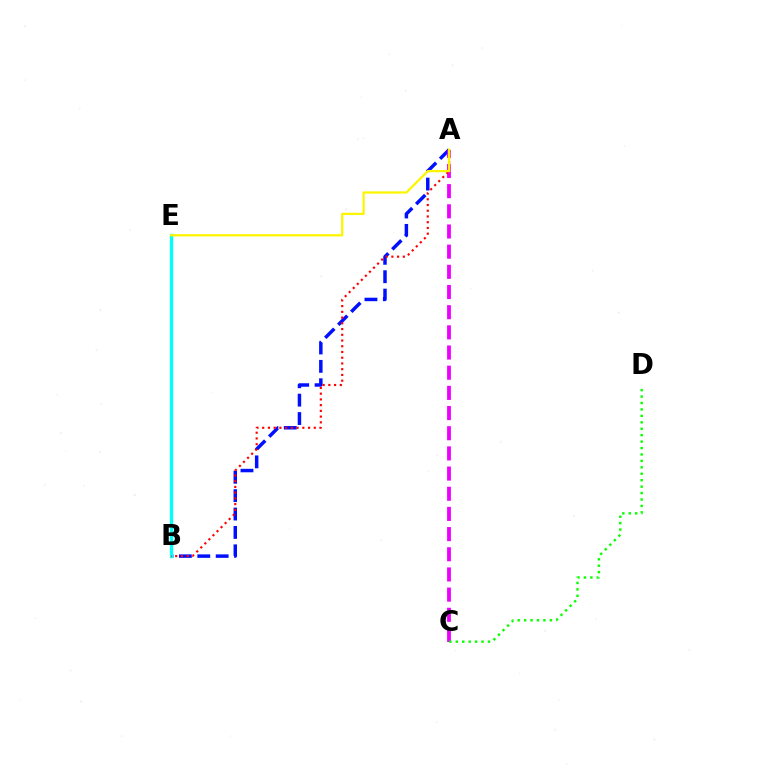{('A', 'B'): [{'color': '#0010ff', 'line_style': 'dashed', 'thickness': 2.5}, {'color': '#ff0000', 'line_style': 'dotted', 'thickness': 1.56}], ('A', 'C'): [{'color': '#ee00ff', 'line_style': 'dashed', 'thickness': 2.74}], ('B', 'E'): [{'color': '#00fff6', 'line_style': 'solid', 'thickness': 2.37}], ('C', 'D'): [{'color': '#08ff00', 'line_style': 'dotted', 'thickness': 1.75}], ('A', 'E'): [{'color': '#fcf500', 'line_style': 'solid', 'thickness': 1.63}]}